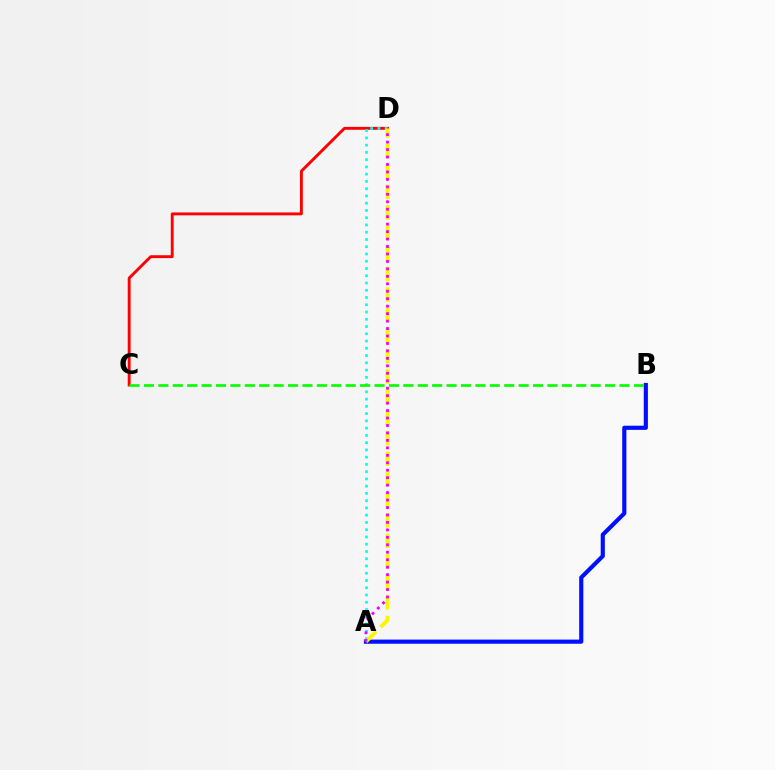{('C', 'D'): [{'color': '#ff0000', 'line_style': 'solid', 'thickness': 2.08}], ('A', 'D'): [{'color': '#00fff6', 'line_style': 'dotted', 'thickness': 1.97}, {'color': '#fcf500', 'line_style': 'dashed', 'thickness': 2.79}, {'color': '#ee00ff', 'line_style': 'dotted', 'thickness': 2.03}], ('A', 'B'): [{'color': '#0010ff', 'line_style': 'solid', 'thickness': 2.99}], ('B', 'C'): [{'color': '#08ff00', 'line_style': 'dashed', 'thickness': 1.96}]}